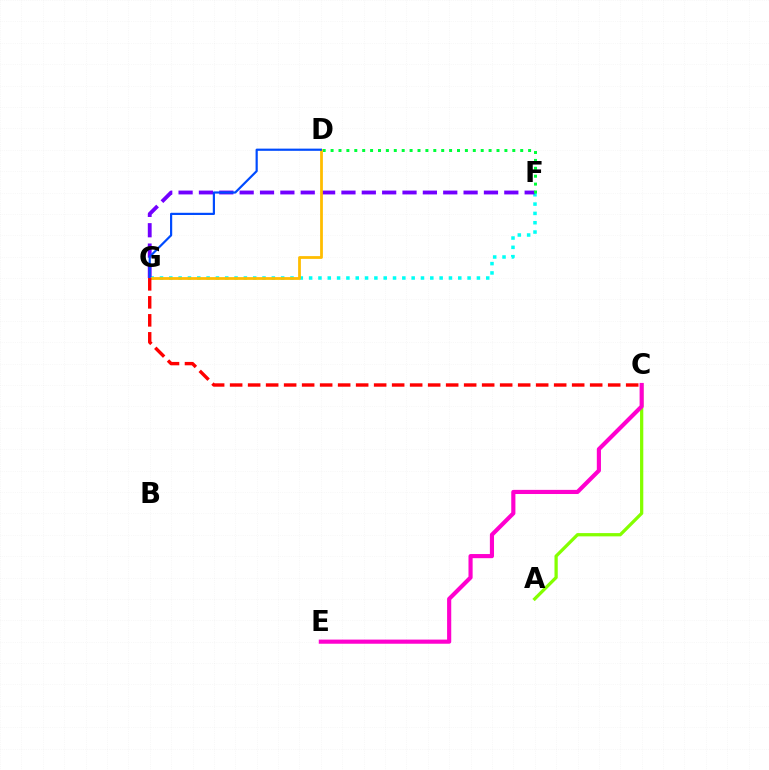{('F', 'G'): [{'color': '#00fff6', 'line_style': 'dotted', 'thickness': 2.53}, {'color': '#7200ff', 'line_style': 'dashed', 'thickness': 2.77}], ('D', 'F'): [{'color': '#00ff39', 'line_style': 'dotted', 'thickness': 2.15}], ('D', 'G'): [{'color': '#ffbd00', 'line_style': 'solid', 'thickness': 2.0}, {'color': '#004bff', 'line_style': 'solid', 'thickness': 1.58}], ('A', 'C'): [{'color': '#84ff00', 'line_style': 'solid', 'thickness': 2.34}], ('C', 'E'): [{'color': '#ff00cf', 'line_style': 'solid', 'thickness': 2.98}], ('C', 'G'): [{'color': '#ff0000', 'line_style': 'dashed', 'thickness': 2.45}]}